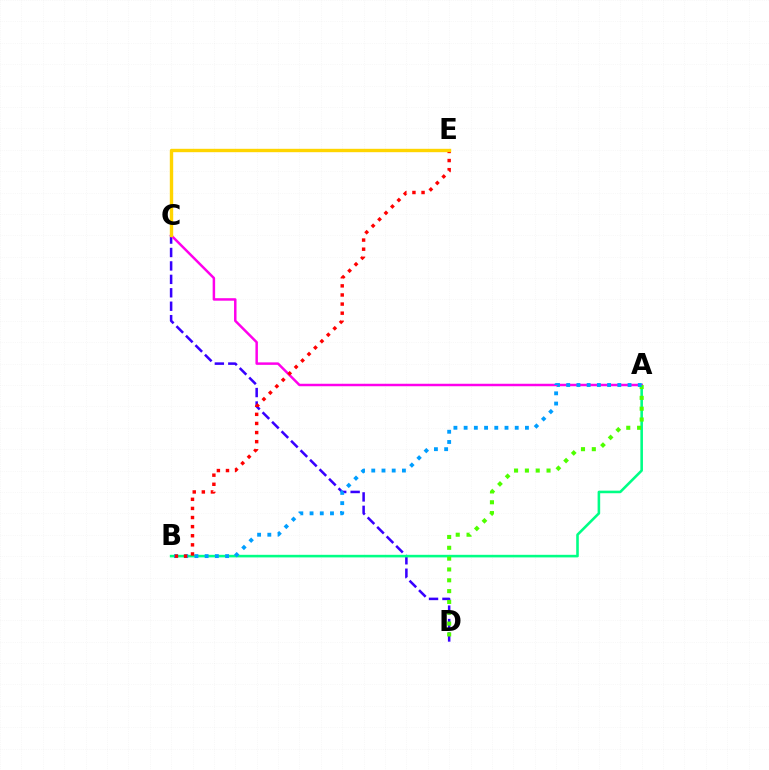{('C', 'D'): [{'color': '#3700ff', 'line_style': 'dashed', 'thickness': 1.82}], ('A', 'B'): [{'color': '#00ff86', 'line_style': 'solid', 'thickness': 1.86}, {'color': '#009eff', 'line_style': 'dotted', 'thickness': 2.78}], ('A', 'C'): [{'color': '#ff00ed', 'line_style': 'solid', 'thickness': 1.79}], ('A', 'D'): [{'color': '#4fff00', 'line_style': 'dotted', 'thickness': 2.94}], ('B', 'E'): [{'color': '#ff0000', 'line_style': 'dotted', 'thickness': 2.47}], ('C', 'E'): [{'color': '#ffd500', 'line_style': 'solid', 'thickness': 2.44}]}